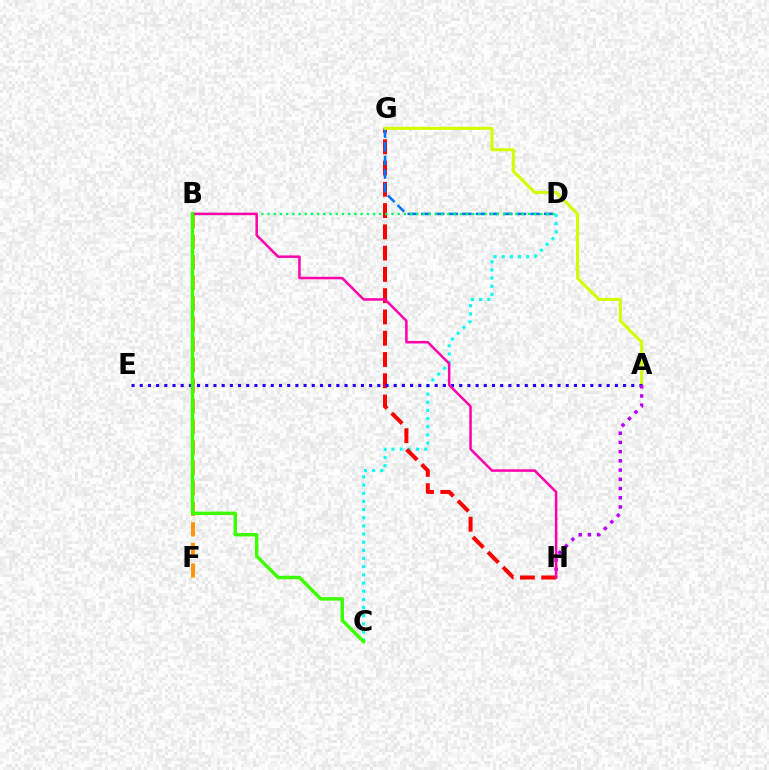{('C', 'D'): [{'color': '#00fff6', 'line_style': 'dotted', 'thickness': 2.22}], ('G', 'H'): [{'color': '#ff0000', 'line_style': 'dashed', 'thickness': 2.89}], ('B', 'F'): [{'color': '#ff9400', 'line_style': 'dashed', 'thickness': 2.79}], ('D', 'G'): [{'color': '#0074ff', 'line_style': 'dashed', 'thickness': 1.85}], ('B', 'D'): [{'color': '#00ff5c', 'line_style': 'dotted', 'thickness': 1.68}], ('A', 'G'): [{'color': '#d1ff00', 'line_style': 'solid', 'thickness': 2.21}], ('A', 'E'): [{'color': '#2500ff', 'line_style': 'dotted', 'thickness': 2.23}], ('A', 'H'): [{'color': '#b900ff', 'line_style': 'dotted', 'thickness': 2.51}], ('B', 'H'): [{'color': '#ff00ac', 'line_style': 'solid', 'thickness': 1.81}], ('B', 'C'): [{'color': '#3dff00', 'line_style': 'solid', 'thickness': 2.48}]}